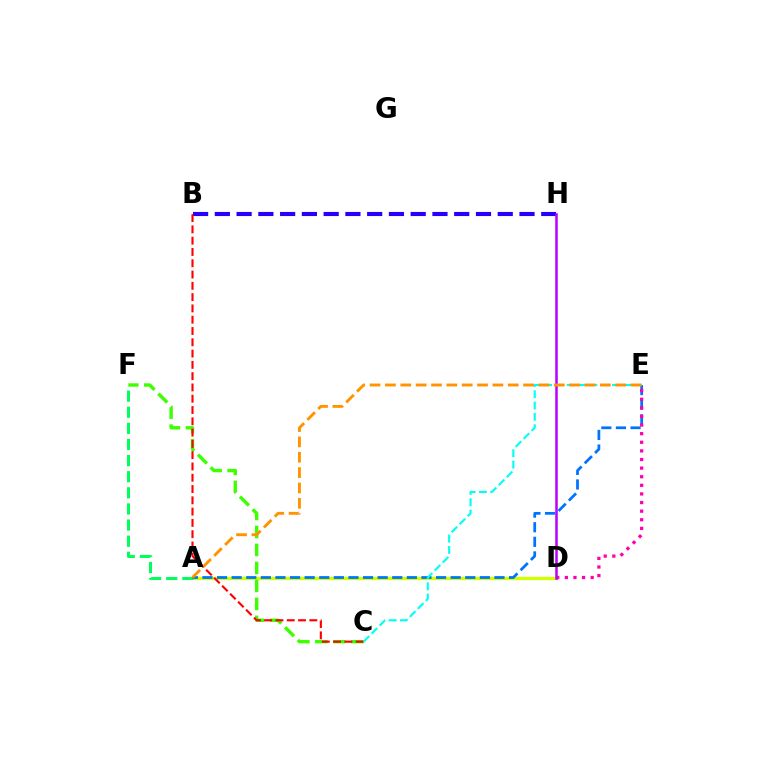{('A', 'D'): [{'color': '#d1ff00', 'line_style': 'solid', 'thickness': 2.38}], ('A', 'F'): [{'color': '#00ff5c', 'line_style': 'dashed', 'thickness': 2.19}], ('B', 'H'): [{'color': '#2500ff', 'line_style': 'dashed', 'thickness': 2.96}], ('A', 'E'): [{'color': '#0074ff', 'line_style': 'dashed', 'thickness': 1.98}, {'color': '#ff9400', 'line_style': 'dashed', 'thickness': 2.09}], ('C', 'F'): [{'color': '#3dff00', 'line_style': 'dashed', 'thickness': 2.44}], ('D', 'E'): [{'color': '#ff00ac', 'line_style': 'dotted', 'thickness': 2.34}], ('B', 'C'): [{'color': '#ff0000', 'line_style': 'dashed', 'thickness': 1.53}], ('C', 'E'): [{'color': '#00fff6', 'line_style': 'dashed', 'thickness': 1.54}], ('D', 'H'): [{'color': '#b900ff', 'line_style': 'solid', 'thickness': 1.81}]}